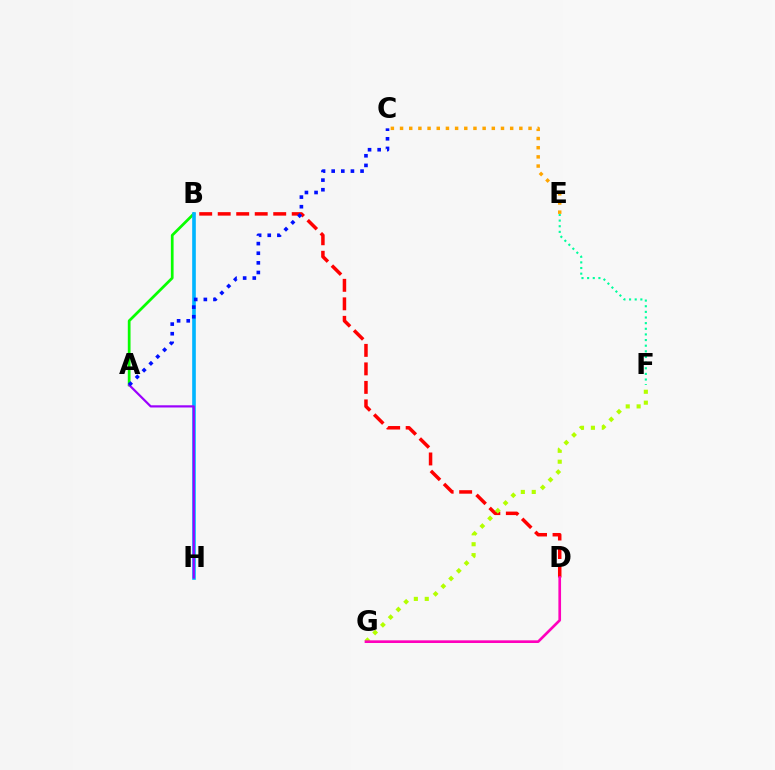{('B', 'D'): [{'color': '#ff0000', 'line_style': 'dashed', 'thickness': 2.51}], ('A', 'B'): [{'color': '#08ff00', 'line_style': 'solid', 'thickness': 1.97}], ('B', 'H'): [{'color': '#00b5ff', 'line_style': 'solid', 'thickness': 2.62}], ('F', 'G'): [{'color': '#b3ff00', 'line_style': 'dotted', 'thickness': 2.96}], ('A', 'H'): [{'color': '#9b00ff', 'line_style': 'solid', 'thickness': 1.58}], ('E', 'F'): [{'color': '#00ff9d', 'line_style': 'dotted', 'thickness': 1.53}], ('C', 'E'): [{'color': '#ffa500', 'line_style': 'dotted', 'thickness': 2.49}], ('A', 'C'): [{'color': '#0010ff', 'line_style': 'dotted', 'thickness': 2.62}], ('D', 'G'): [{'color': '#ff00bd', 'line_style': 'solid', 'thickness': 1.92}]}